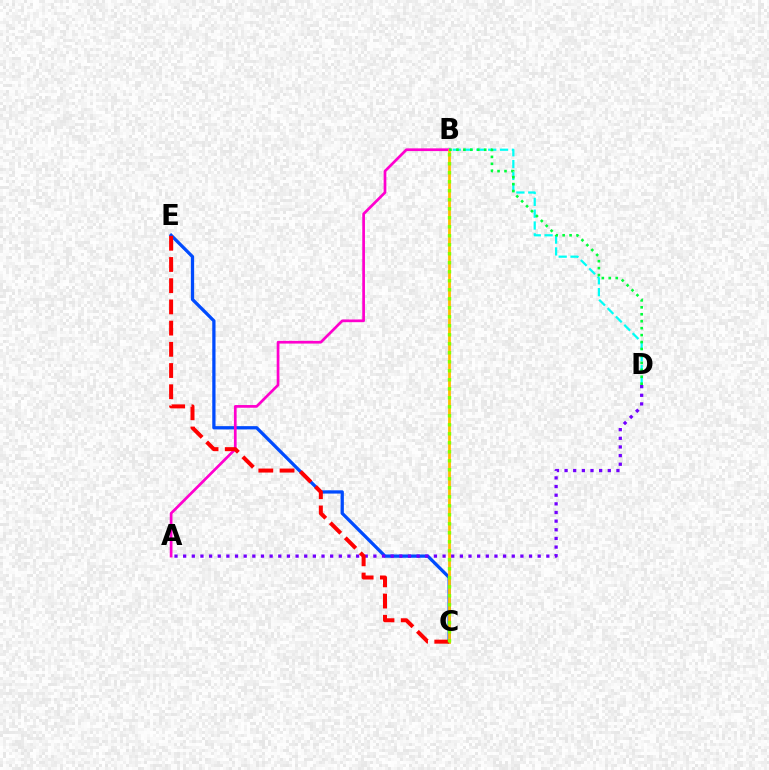{('C', 'E'): [{'color': '#004bff', 'line_style': 'solid', 'thickness': 2.36}, {'color': '#ff0000', 'line_style': 'dashed', 'thickness': 2.88}], ('B', 'D'): [{'color': '#00fff6', 'line_style': 'dashed', 'thickness': 1.61}, {'color': '#00ff39', 'line_style': 'dotted', 'thickness': 1.89}], ('A', 'D'): [{'color': '#7200ff', 'line_style': 'dotted', 'thickness': 2.35}], ('A', 'B'): [{'color': '#ff00cf', 'line_style': 'solid', 'thickness': 1.95}], ('B', 'C'): [{'color': '#ffbd00', 'line_style': 'solid', 'thickness': 2.0}, {'color': '#84ff00', 'line_style': 'dotted', 'thickness': 2.45}]}